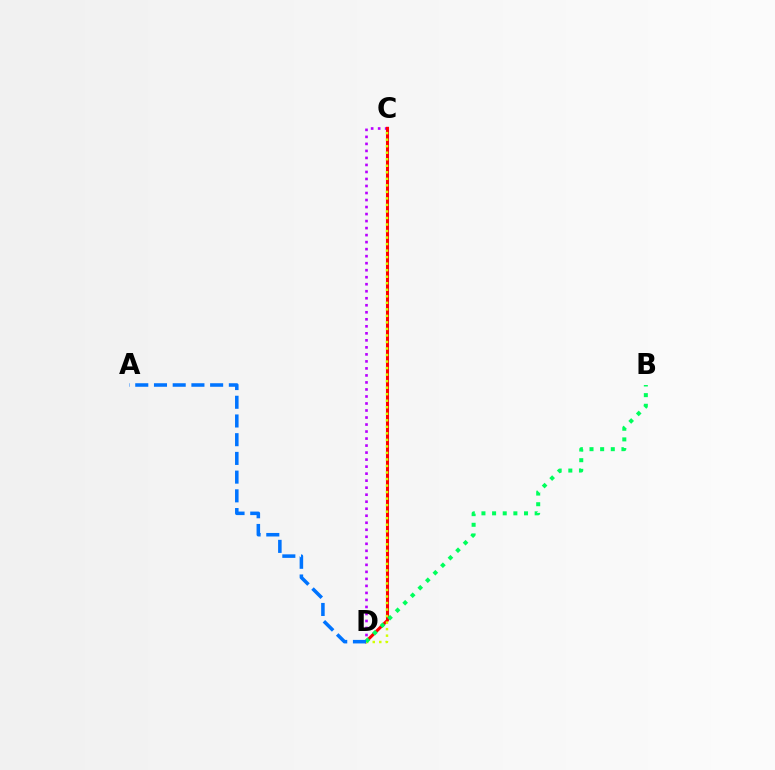{('C', 'D'): [{'color': '#b900ff', 'line_style': 'dotted', 'thickness': 1.91}, {'color': '#ff0000', 'line_style': 'solid', 'thickness': 2.2}, {'color': '#d1ff00', 'line_style': 'dotted', 'thickness': 1.77}], ('B', 'D'): [{'color': '#00ff5c', 'line_style': 'dotted', 'thickness': 2.89}], ('A', 'D'): [{'color': '#0074ff', 'line_style': 'dashed', 'thickness': 2.54}]}